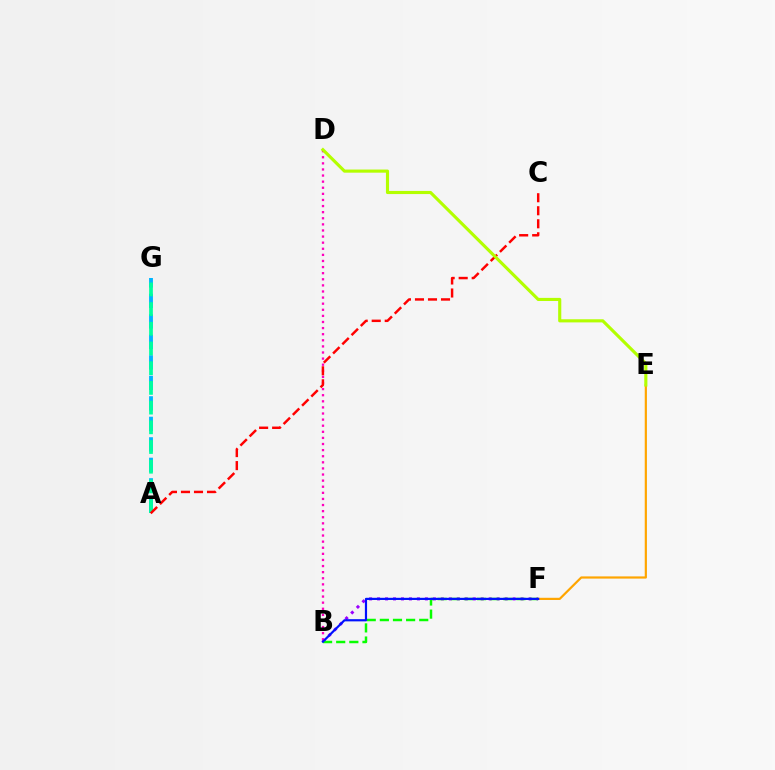{('B', 'F'): [{'color': '#9b00ff', 'line_style': 'dotted', 'thickness': 2.17}, {'color': '#08ff00', 'line_style': 'dashed', 'thickness': 1.78}, {'color': '#0010ff', 'line_style': 'solid', 'thickness': 1.57}], ('A', 'G'): [{'color': '#00b5ff', 'line_style': 'dashed', 'thickness': 2.78}, {'color': '#00ff9d', 'line_style': 'dashed', 'thickness': 2.68}], ('E', 'F'): [{'color': '#ffa500', 'line_style': 'solid', 'thickness': 1.58}], ('B', 'D'): [{'color': '#ff00bd', 'line_style': 'dotted', 'thickness': 1.66}], ('A', 'C'): [{'color': '#ff0000', 'line_style': 'dashed', 'thickness': 1.77}], ('D', 'E'): [{'color': '#b3ff00', 'line_style': 'solid', 'thickness': 2.25}]}